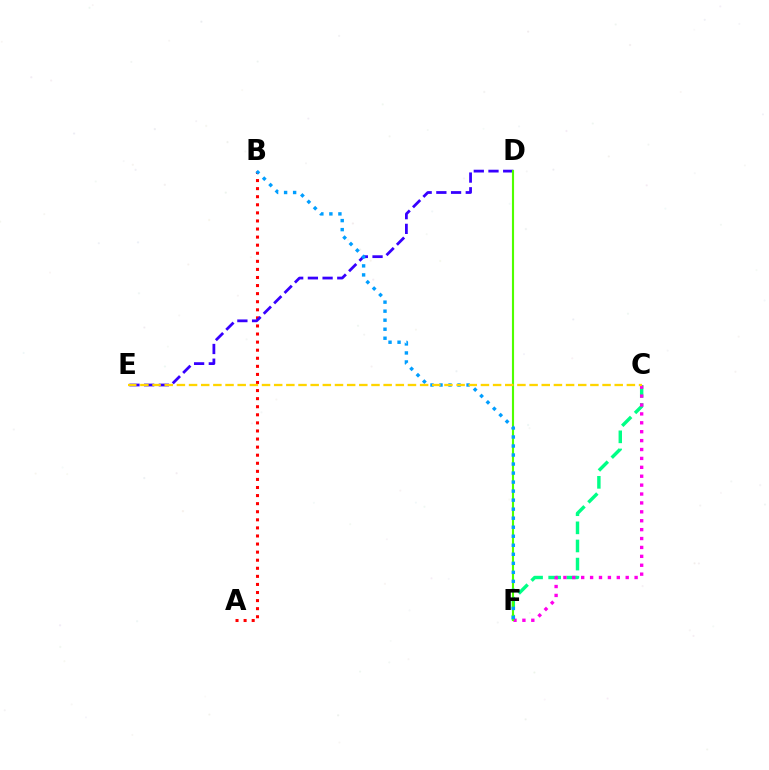{('A', 'B'): [{'color': '#ff0000', 'line_style': 'dotted', 'thickness': 2.19}], ('C', 'F'): [{'color': '#00ff86', 'line_style': 'dashed', 'thickness': 2.46}, {'color': '#ff00ed', 'line_style': 'dotted', 'thickness': 2.42}], ('D', 'E'): [{'color': '#3700ff', 'line_style': 'dashed', 'thickness': 2.0}], ('D', 'F'): [{'color': '#4fff00', 'line_style': 'solid', 'thickness': 1.53}], ('B', 'F'): [{'color': '#009eff', 'line_style': 'dotted', 'thickness': 2.45}], ('C', 'E'): [{'color': '#ffd500', 'line_style': 'dashed', 'thickness': 1.65}]}